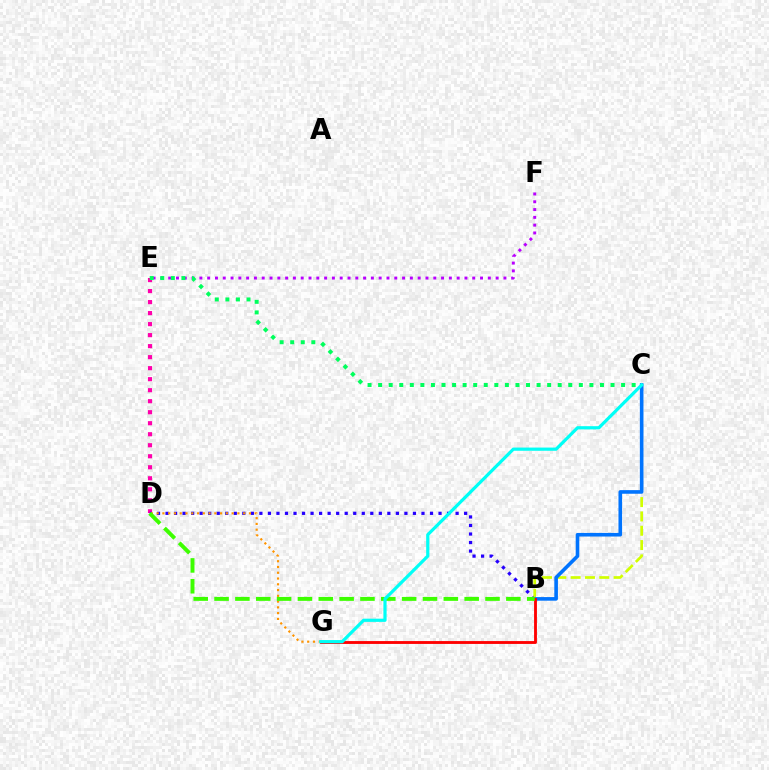{('D', 'E'): [{'color': '#ff00ac', 'line_style': 'dotted', 'thickness': 2.99}], ('B', 'D'): [{'color': '#2500ff', 'line_style': 'dotted', 'thickness': 2.32}, {'color': '#3dff00', 'line_style': 'dashed', 'thickness': 2.83}], ('E', 'F'): [{'color': '#b900ff', 'line_style': 'dotted', 'thickness': 2.12}], ('B', 'C'): [{'color': '#d1ff00', 'line_style': 'dashed', 'thickness': 1.95}, {'color': '#0074ff', 'line_style': 'solid', 'thickness': 2.6}], ('B', 'G'): [{'color': '#ff0000', 'line_style': 'solid', 'thickness': 2.05}], ('D', 'G'): [{'color': '#ff9400', 'line_style': 'dotted', 'thickness': 1.57}], ('C', 'E'): [{'color': '#00ff5c', 'line_style': 'dotted', 'thickness': 2.87}], ('C', 'G'): [{'color': '#00fff6', 'line_style': 'solid', 'thickness': 2.31}]}